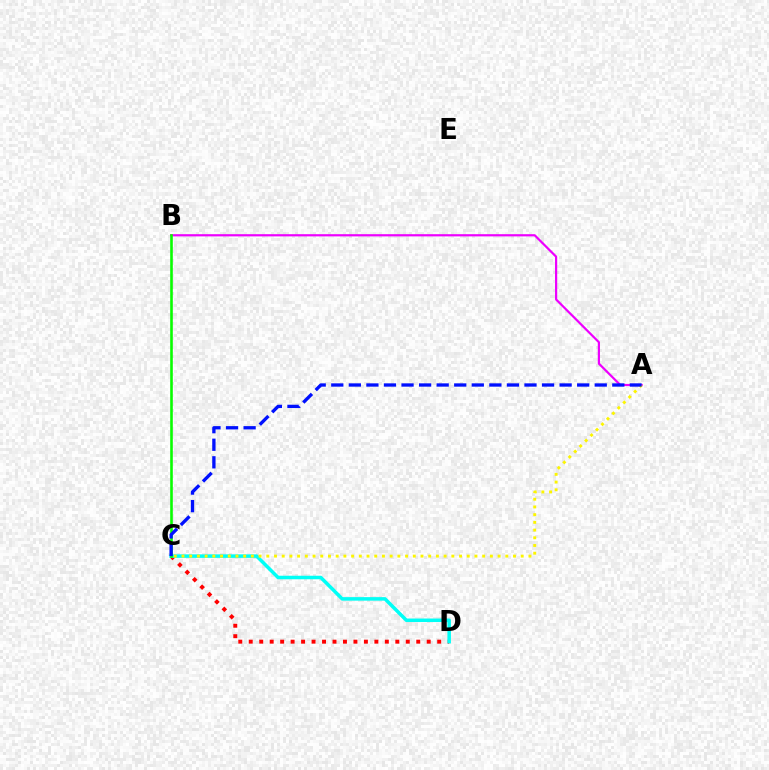{('A', 'B'): [{'color': '#ee00ff', 'line_style': 'solid', 'thickness': 1.58}], ('C', 'D'): [{'color': '#ff0000', 'line_style': 'dotted', 'thickness': 2.84}, {'color': '#00fff6', 'line_style': 'solid', 'thickness': 2.53}], ('A', 'C'): [{'color': '#fcf500', 'line_style': 'dotted', 'thickness': 2.09}, {'color': '#0010ff', 'line_style': 'dashed', 'thickness': 2.39}], ('B', 'C'): [{'color': '#08ff00', 'line_style': 'solid', 'thickness': 1.87}]}